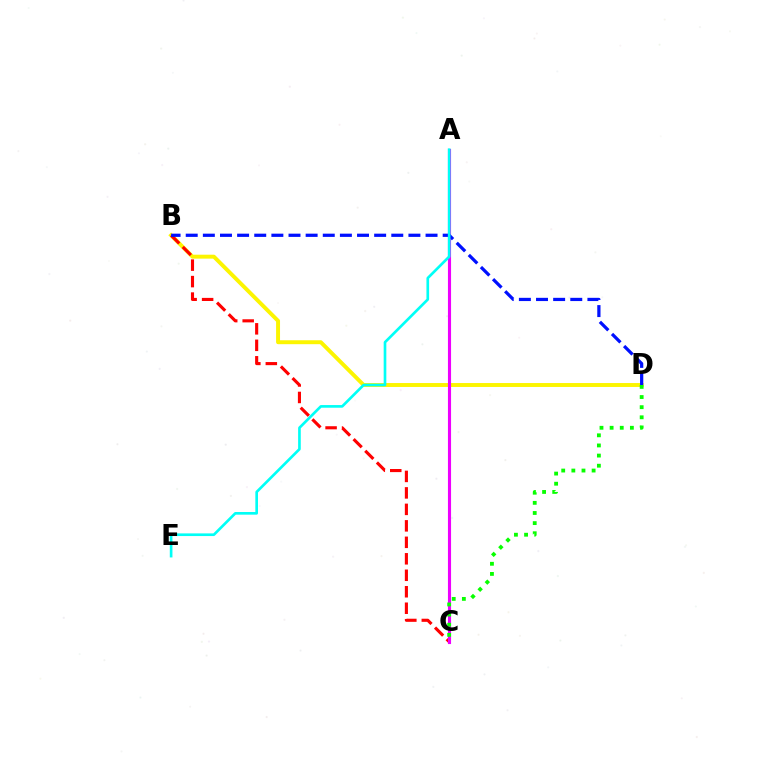{('B', 'D'): [{'color': '#fcf500', 'line_style': 'solid', 'thickness': 2.83}, {'color': '#0010ff', 'line_style': 'dashed', 'thickness': 2.33}], ('B', 'C'): [{'color': '#ff0000', 'line_style': 'dashed', 'thickness': 2.24}], ('A', 'C'): [{'color': '#ee00ff', 'line_style': 'solid', 'thickness': 2.25}], ('A', 'E'): [{'color': '#00fff6', 'line_style': 'solid', 'thickness': 1.92}], ('C', 'D'): [{'color': '#08ff00', 'line_style': 'dotted', 'thickness': 2.75}]}